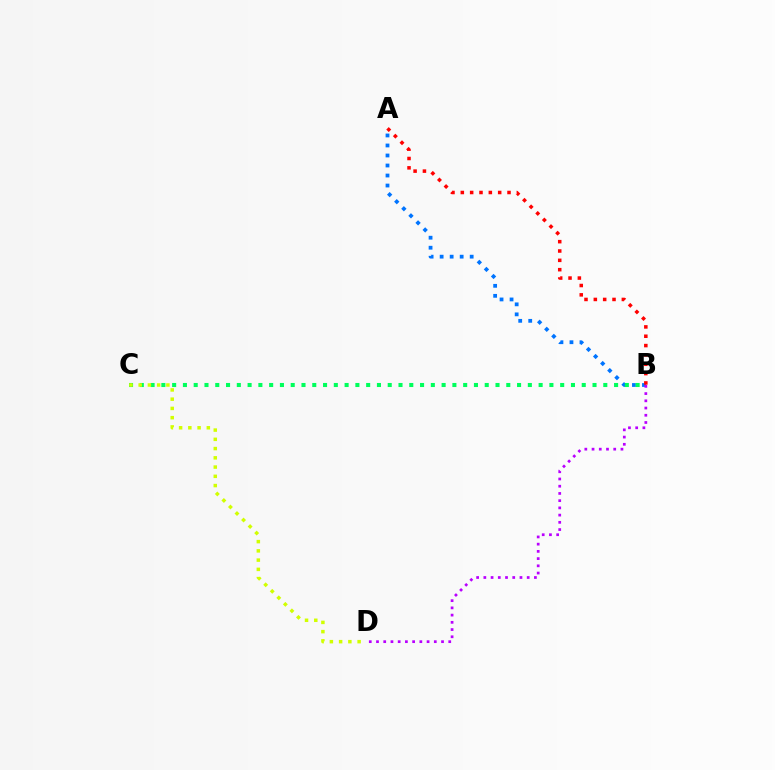{('A', 'B'): [{'color': '#0074ff', 'line_style': 'dotted', 'thickness': 2.72}, {'color': '#ff0000', 'line_style': 'dotted', 'thickness': 2.54}], ('B', 'C'): [{'color': '#00ff5c', 'line_style': 'dotted', 'thickness': 2.93}], ('C', 'D'): [{'color': '#d1ff00', 'line_style': 'dotted', 'thickness': 2.51}], ('B', 'D'): [{'color': '#b900ff', 'line_style': 'dotted', 'thickness': 1.96}]}